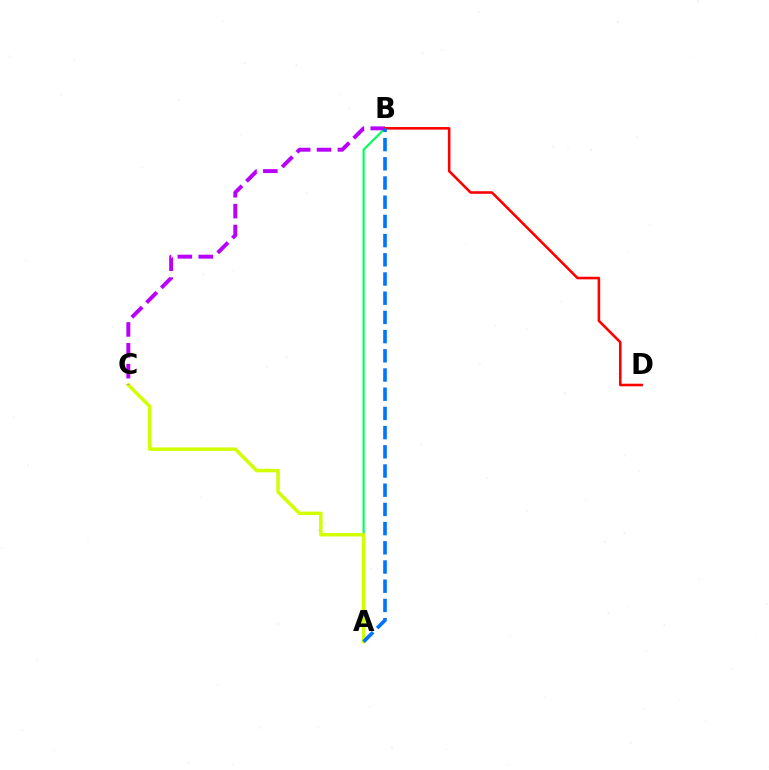{('A', 'B'): [{'color': '#00ff5c', 'line_style': 'solid', 'thickness': 1.55}, {'color': '#0074ff', 'line_style': 'dashed', 'thickness': 2.61}], ('A', 'C'): [{'color': '#d1ff00', 'line_style': 'solid', 'thickness': 2.51}], ('B', 'C'): [{'color': '#b900ff', 'line_style': 'dashed', 'thickness': 2.83}], ('B', 'D'): [{'color': '#ff0000', 'line_style': 'solid', 'thickness': 1.86}]}